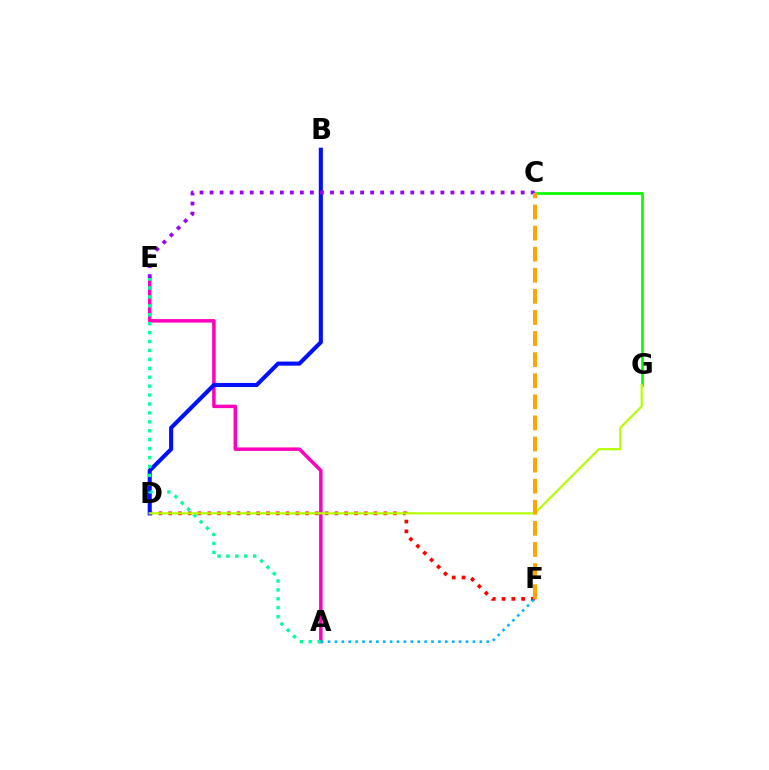{('D', 'F'): [{'color': '#ff0000', 'line_style': 'dotted', 'thickness': 2.66}], ('A', 'E'): [{'color': '#ff00bd', 'line_style': 'solid', 'thickness': 2.51}, {'color': '#00ff9d', 'line_style': 'dotted', 'thickness': 2.42}], ('B', 'D'): [{'color': '#0010ff', 'line_style': 'solid', 'thickness': 2.94}], ('C', 'G'): [{'color': '#08ff00', 'line_style': 'solid', 'thickness': 1.98}], ('C', 'E'): [{'color': '#9b00ff', 'line_style': 'dotted', 'thickness': 2.73}], ('D', 'G'): [{'color': '#b3ff00', 'line_style': 'solid', 'thickness': 1.59}], ('A', 'F'): [{'color': '#00b5ff', 'line_style': 'dotted', 'thickness': 1.87}], ('C', 'F'): [{'color': '#ffa500', 'line_style': 'dashed', 'thickness': 2.87}]}